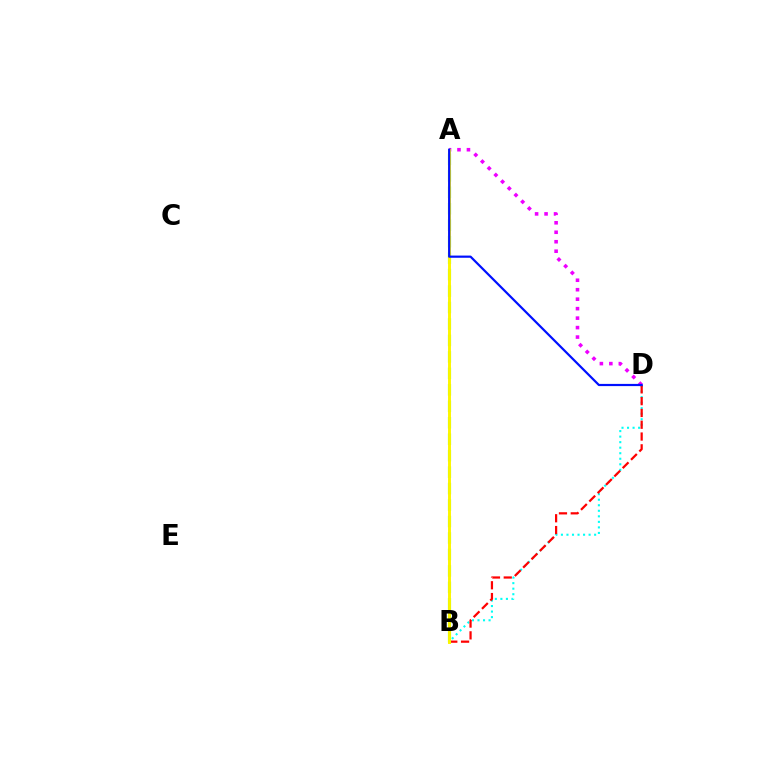{('A', 'D'): [{'color': '#ee00ff', 'line_style': 'dotted', 'thickness': 2.57}, {'color': '#0010ff', 'line_style': 'solid', 'thickness': 1.58}], ('B', 'D'): [{'color': '#00fff6', 'line_style': 'dotted', 'thickness': 1.5}, {'color': '#ff0000', 'line_style': 'dashed', 'thickness': 1.6}], ('A', 'B'): [{'color': '#08ff00', 'line_style': 'dashed', 'thickness': 2.24}, {'color': '#fcf500', 'line_style': 'solid', 'thickness': 2.11}]}